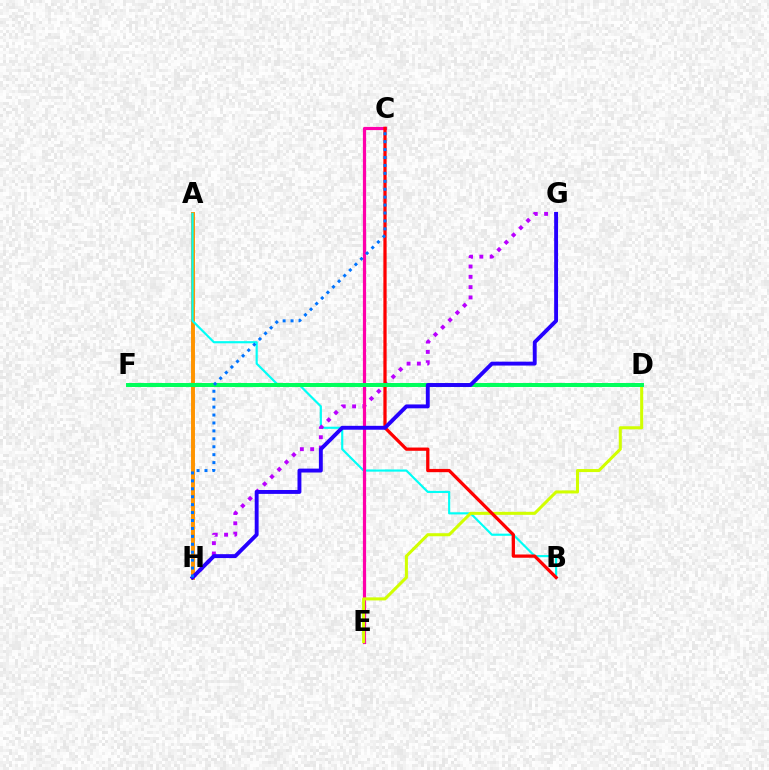{('A', 'H'): [{'color': '#ff9400', 'line_style': 'solid', 'thickness': 2.84}], ('A', 'B'): [{'color': '#00fff6', 'line_style': 'solid', 'thickness': 1.56}], ('G', 'H'): [{'color': '#b900ff', 'line_style': 'dotted', 'thickness': 2.8}, {'color': '#2500ff', 'line_style': 'solid', 'thickness': 2.8}], ('D', 'F'): [{'color': '#3dff00', 'line_style': 'dashed', 'thickness': 2.85}, {'color': '#00ff5c', 'line_style': 'solid', 'thickness': 2.84}], ('C', 'E'): [{'color': '#ff00ac', 'line_style': 'solid', 'thickness': 2.29}], ('D', 'E'): [{'color': '#d1ff00', 'line_style': 'solid', 'thickness': 2.19}], ('B', 'C'): [{'color': '#ff0000', 'line_style': 'solid', 'thickness': 2.34}], ('C', 'H'): [{'color': '#0074ff', 'line_style': 'dotted', 'thickness': 2.15}]}